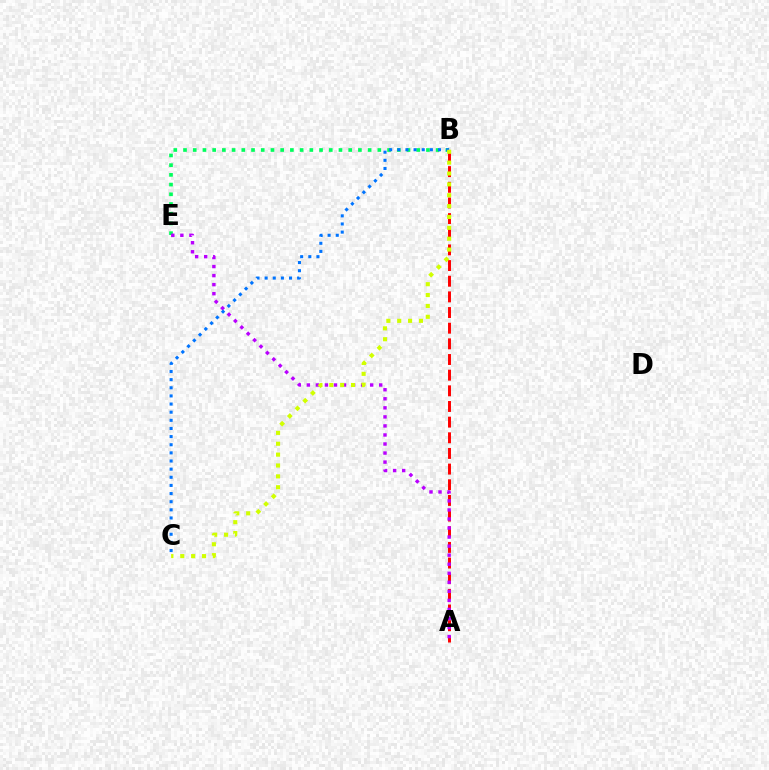{('B', 'E'): [{'color': '#00ff5c', 'line_style': 'dotted', 'thickness': 2.64}], ('A', 'B'): [{'color': '#ff0000', 'line_style': 'dashed', 'thickness': 2.13}], ('A', 'E'): [{'color': '#b900ff', 'line_style': 'dotted', 'thickness': 2.46}], ('B', 'C'): [{'color': '#0074ff', 'line_style': 'dotted', 'thickness': 2.21}, {'color': '#d1ff00', 'line_style': 'dotted', 'thickness': 2.95}]}